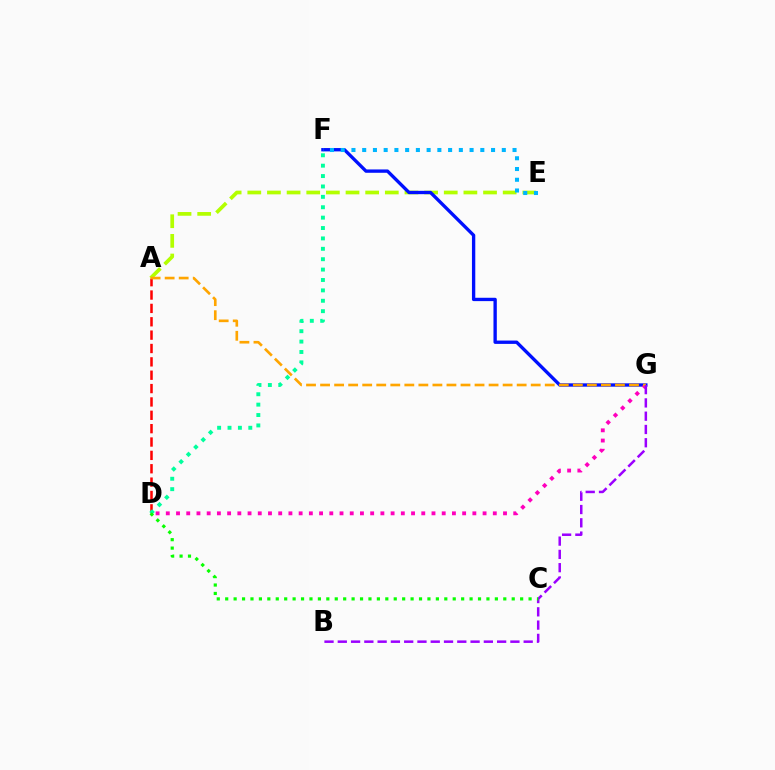{('A', 'E'): [{'color': '#b3ff00', 'line_style': 'dashed', 'thickness': 2.67}], ('F', 'G'): [{'color': '#0010ff', 'line_style': 'solid', 'thickness': 2.41}], ('A', 'D'): [{'color': '#ff0000', 'line_style': 'dashed', 'thickness': 1.82}], ('D', 'G'): [{'color': '#ff00bd', 'line_style': 'dotted', 'thickness': 2.78}], ('A', 'G'): [{'color': '#ffa500', 'line_style': 'dashed', 'thickness': 1.91}], ('D', 'F'): [{'color': '#00ff9d', 'line_style': 'dotted', 'thickness': 2.82}], ('E', 'F'): [{'color': '#00b5ff', 'line_style': 'dotted', 'thickness': 2.92}], ('B', 'G'): [{'color': '#9b00ff', 'line_style': 'dashed', 'thickness': 1.8}], ('C', 'D'): [{'color': '#08ff00', 'line_style': 'dotted', 'thickness': 2.29}]}